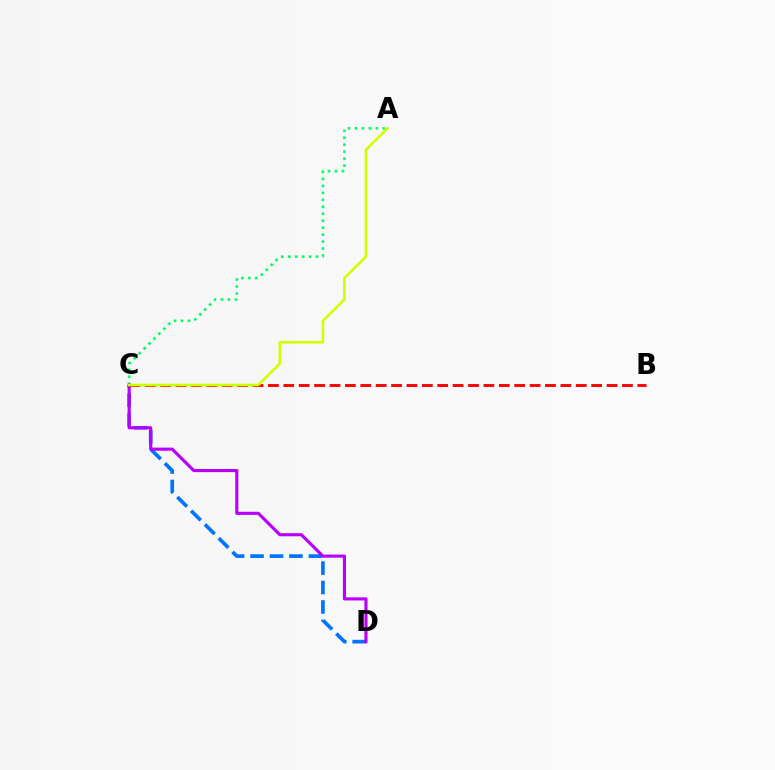{('C', 'D'): [{'color': '#0074ff', 'line_style': 'dashed', 'thickness': 2.64}, {'color': '#b900ff', 'line_style': 'solid', 'thickness': 2.25}], ('B', 'C'): [{'color': '#ff0000', 'line_style': 'dashed', 'thickness': 2.09}], ('A', 'C'): [{'color': '#00ff5c', 'line_style': 'dotted', 'thickness': 1.89}, {'color': '#d1ff00', 'line_style': 'solid', 'thickness': 1.88}]}